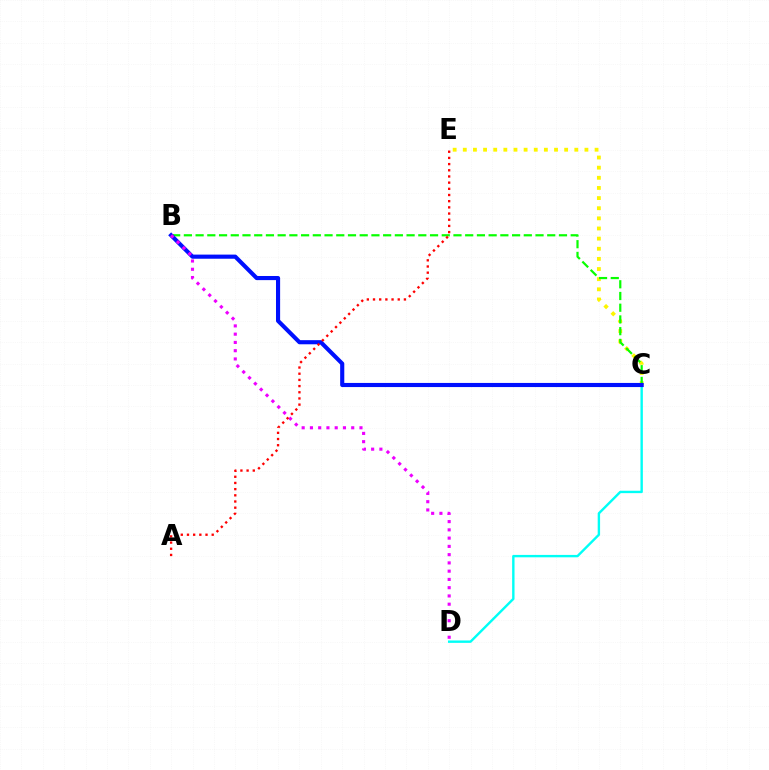{('C', 'D'): [{'color': '#00fff6', 'line_style': 'solid', 'thickness': 1.72}], ('C', 'E'): [{'color': '#fcf500', 'line_style': 'dotted', 'thickness': 2.75}], ('B', 'C'): [{'color': '#08ff00', 'line_style': 'dashed', 'thickness': 1.59}, {'color': '#0010ff', 'line_style': 'solid', 'thickness': 2.97}], ('B', 'D'): [{'color': '#ee00ff', 'line_style': 'dotted', 'thickness': 2.24}], ('A', 'E'): [{'color': '#ff0000', 'line_style': 'dotted', 'thickness': 1.68}]}